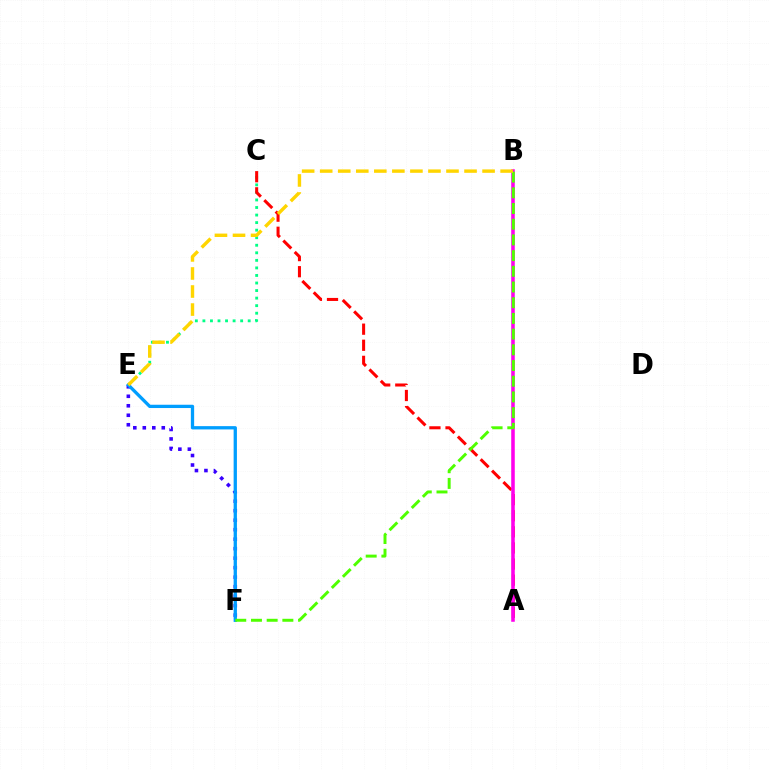{('C', 'E'): [{'color': '#00ff86', 'line_style': 'dotted', 'thickness': 2.05}], ('E', 'F'): [{'color': '#3700ff', 'line_style': 'dotted', 'thickness': 2.58}, {'color': '#009eff', 'line_style': 'solid', 'thickness': 2.37}], ('A', 'C'): [{'color': '#ff0000', 'line_style': 'dashed', 'thickness': 2.19}], ('A', 'B'): [{'color': '#ff00ed', 'line_style': 'solid', 'thickness': 2.56}], ('B', 'F'): [{'color': '#4fff00', 'line_style': 'dashed', 'thickness': 2.13}], ('B', 'E'): [{'color': '#ffd500', 'line_style': 'dashed', 'thickness': 2.45}]}